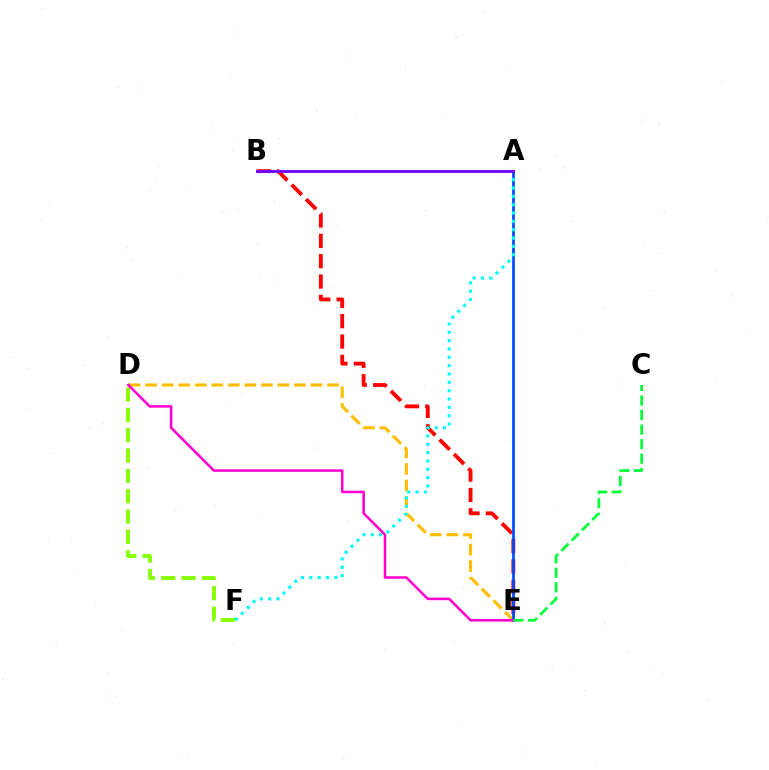{('B', 'E'): [{'color': '#ff0000', 'line_style': 'dashed', 'thickness': 2.76}], ('D', 'E'): [{'color': '#ffbd00', 'line_style': 'dashed', 'thickness': 2.25}, {'color': '#ff00cf', 'line_style': 'solid', 'thickness': 1.84}], ('D', 'F'): [{'color': '#84ff00', 'line_style': 'dashed', 'thickness': 2.76}], ('A', 'E'): [{'color': '#004bff', 'line_style': 'solid', 'thickness': 1.97}], ('A', 'F'): [{'color': '#00fff6', 'line_style': 'dotted', 'thickness': 2.26}], ('C', 'E'): [{'color': '#00ff39', 'line_style': 'dashed', 'thickness': 1.98}], ('A', 'B'): [{'color': '#7200ff', 'line_style': 'solid', 'thickness': 2.04}]}